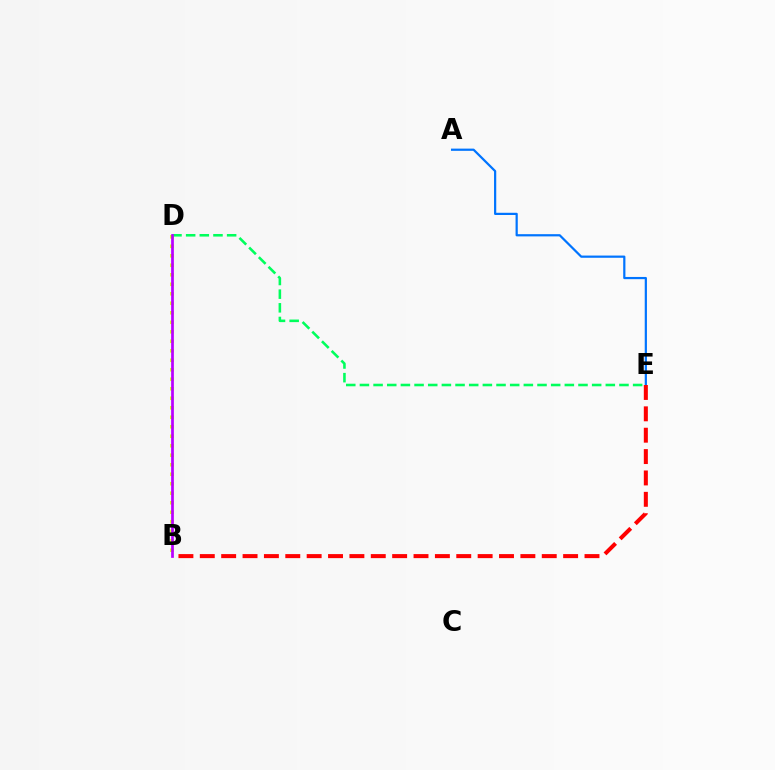{('B', 'D'): [{'color': '#d1ff00', 'line_style': 'dotted', 'thickness': 2.58}, {'color': '#b900ff', 'line_style': 'solid', 'thickness': 1.95}], ('D', 'E'): [{'color': '#00ff5c', 'line_style': 'dashed', 'thickness': 1.86}], ('A', 'E'): [{'color': '#0074ff', 'line_style': 'solid', 'thickness': 1.6}], ('B', 'E'): [{'color': '#ff0000', 'line_style': 'dashed', 'thickness': 2.9}]}